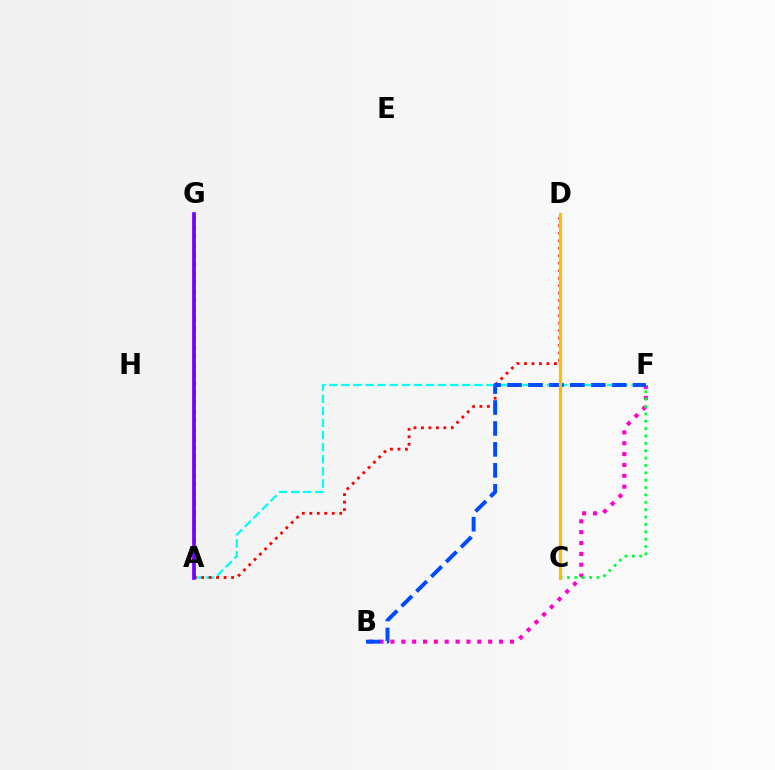{('A', 'F'): [{'color': '#00fff6', 'line_style': 'dashed', 'thickness': 1.64}], ('A', 'G'): [{'color': '#84ff00', 'line_style': 'dotted', 'thickness': 2.5}, {'color': '#7200ff', 'line_style': 'solid', 'thickness': 2.66}], ('A', 'D'): [{'color': '#ff0000', 'line_style': 'dotted', 'thickness': 2.03}], ('B', 'F'): [{'color': '#ff00cf', 'line_style': 'dotted', 'thickness': 2.95}, {'color': '#004bff', 'line_style': 'dashed', 'thickness': 2.84}], ('C', 'F'): [{'color': '#00ff39', 'line_style': 'dotted', 'thickness': 2.0}], ('C', 'D'): [{'color': '#ffbd00', 'line_style': 'solid', 'thickness': 2.26}]}